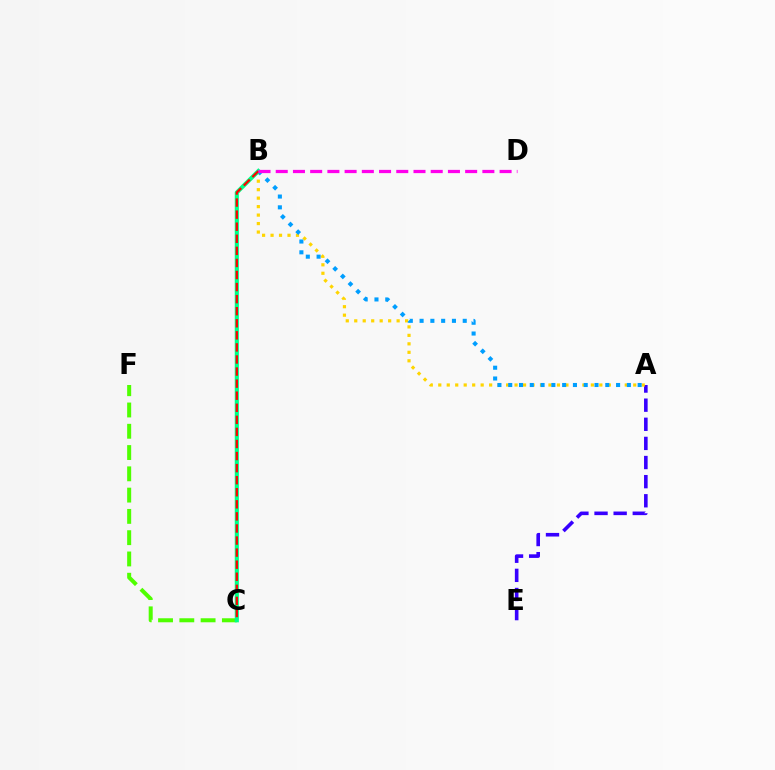{('A', 'E'): [{'color': '#3700ff', 'line_style': 'dashed', 'thickness': 2.6}], ('A', 'B'): [{'color': '#ffd500', 'line_style': 'dotted', 'thickness': 2.3}, {'color': '#009eff', 'line_style': 'dotted', 'thickness': 2.93}], ('C', 'F'): [{'color': '#4fff00', 'line_style': 'dashed', 'thickness': 2.89}], ('B', 'C'): [{'color': '#00ff86', 'line_style': 'solid', 'thickness': 2.97}, {'color': '#ff0000', 'line_style': 'dashed', 'thickness': 1.64}], ('B', 'D'): [{'color': '#ff00ed', 'line_style': 'dashed', 'thickness': 2.34}]}